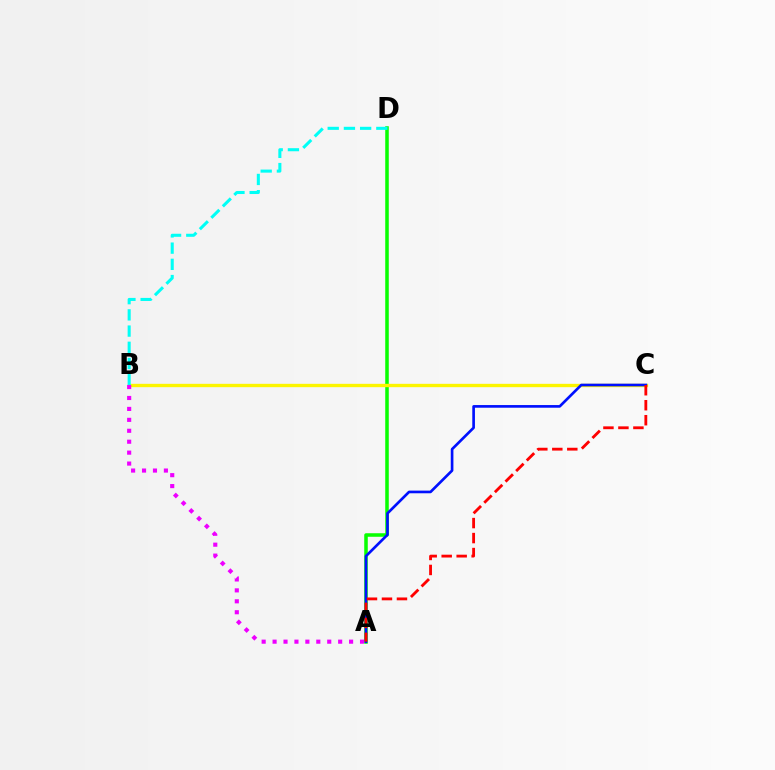{('A', 'D'): [{'color': '#08ff00', 'line_style': 'solid', 'thickness': 2.54}], ('B', 'C'): [{'color': '#fcf500', 'line_style': 'solid', 'thickness': 2.41}], ('A', 'B'): [{'color': '#ee00ff', 'line_style': 'dotted', 'thickness': 2.97}], ('B', 'D'): [{'color': '#00fff6', 'line_style': 'dashed', 'thickness': 2.2}], ('A', 'C'): [{'color': '#0010ff', 'line_style': 'solid', 'thickness': 1.92}, {'color': '#ff0000', 'line_style': 'dashed', 'thickness': 2.04}]}